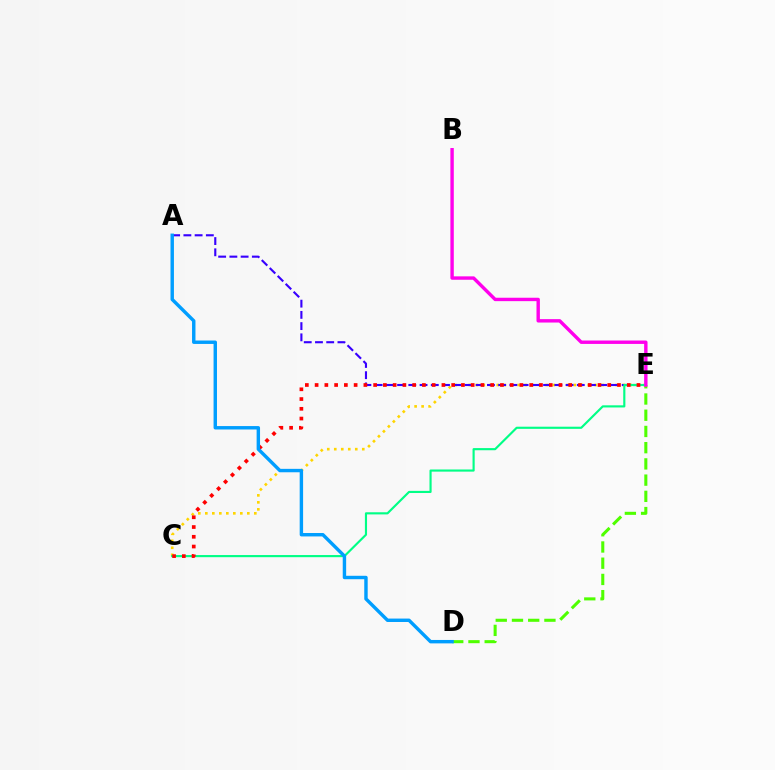{('D', 'E'): [{'color': '#4fff00', 'line_style': 'dashed', 'thickness': 2.2}], ('C', 'E'): [{'color': '#ffd500', 'line_style': 'dotted', 'thickness': 1.9}, {'color': '#00ff86', 'line_style': 'solid', 'thickness': 1.54}, {'color': '#ff0000', 'line_style': 'dotted', 'thickness': 2.65}], ('A', 'E'): [{'color': '#3700ff', 'line_style': 'dashed', 'thickness': 1.53}], ('B', 'E'): [{'color': '#ff00ed', 'line_style': 'solid', 'thickness': 2.45}], ('A', 'D'): [{'color': '#009eff', 'line_style': 'solid', 'thickness': 2.46}]}